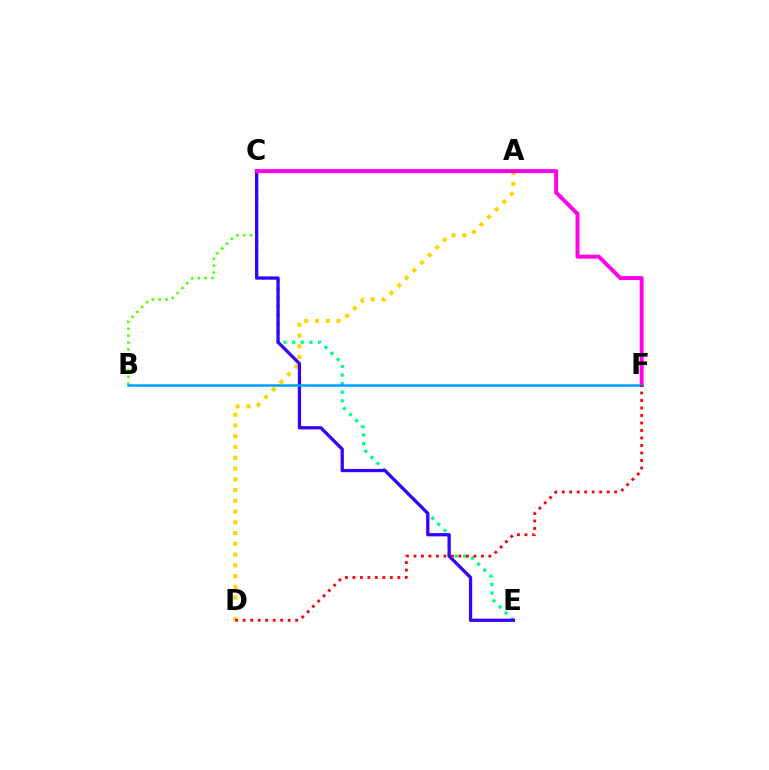{('A', 'D'): [{'color': '#ffd500', 'line_style': 'dotted', 'thickness': 2.92}], ('B', 'C'): [{'color': '#4fff00', 'line_style': 'dotted', 'thickness': 1.87}], ('C', 'E'): [{'color': '#00ff86', 'line_style': 'dotted', 'thickness': 2.34}, {'color': '#3700ff', 'line_style': 'solid', 'thickness': 2.36}], ('C', 'F'): [{'color': '#ff00ed', 'line_style': 'solid', 'thickness': 2.84}], ('B', 'F'): [{'color': '#009eff', 'line_style': 'solid', 'thickness': 1.81}], ('D', 'F'): [{'color': '#ff0000', 'line_style': 'dotted', 'thickness': 2.04}]}